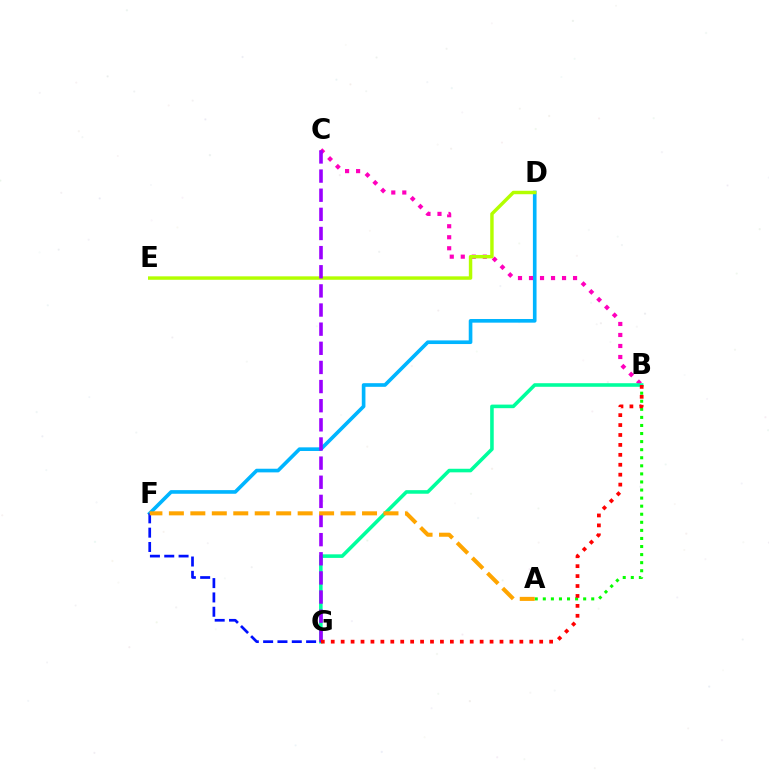{('D', 'F'): [{'color': '#00b5ff', 'line_style': 'solid', 'thickness': 2.62}], ('B', 'C'): [{'color': '#ff00bd', 'line_style': 'dotted', 'thickness': 2.99}], ('B', 'G'): [{'color': '#00ff9d', 'line_style': 'solid', 'thickness': 2.57}, {'color': '#ff0000', 'line_style': 'dotted', 'thickness': 2.7}], ('D', 'E'): [{'color': '#b3ff00', 'line_style': 'solid', 'thickness': 2.48}], ('C', 'G'): [{'color': '#9b00ff', 'line_style': 'dashed', 'thickness': 2.6}], ('A', 'B'): [{'color': '#08ff00', 'line_style': 'dotted', 'thickness': 2.19}], ('F', 'G'): [{'color': '#0010ff', 'line_style': 'dashed', 'thickness': 1.95}], ('A', 'F'): [{'color': '#ffa500', 'line_style': 'dashed', 'thickness': 2.92}]}